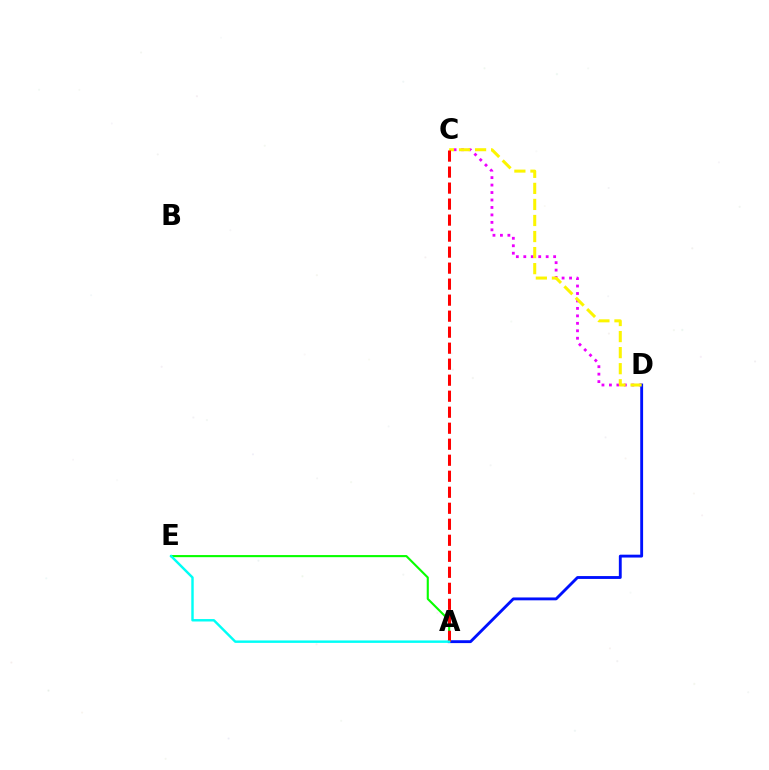{('C', 'D'): [{'color': '#ee00ff', 'line_style': 'dotted', 'thickness': 2.03}, {'color': '#fcf500', 'line_style': 'dashed', 'thickness': 2.18}], ('A', 'E'): [{'color': '#08ff00', 'line_style': 'solid', 'thickness': 1.52}, {'color': '#00fff6', 'line_style': 'solid', 'thickness': 1.76}], ('A', 'D'): [{'color': '#0010ff', 'line_style': 'solid', 'thickness': 2.06}], ('A', 'C'): [{'color': '#ff0000', 'line_style': 'dashed', 'thickness': 2.17}]}